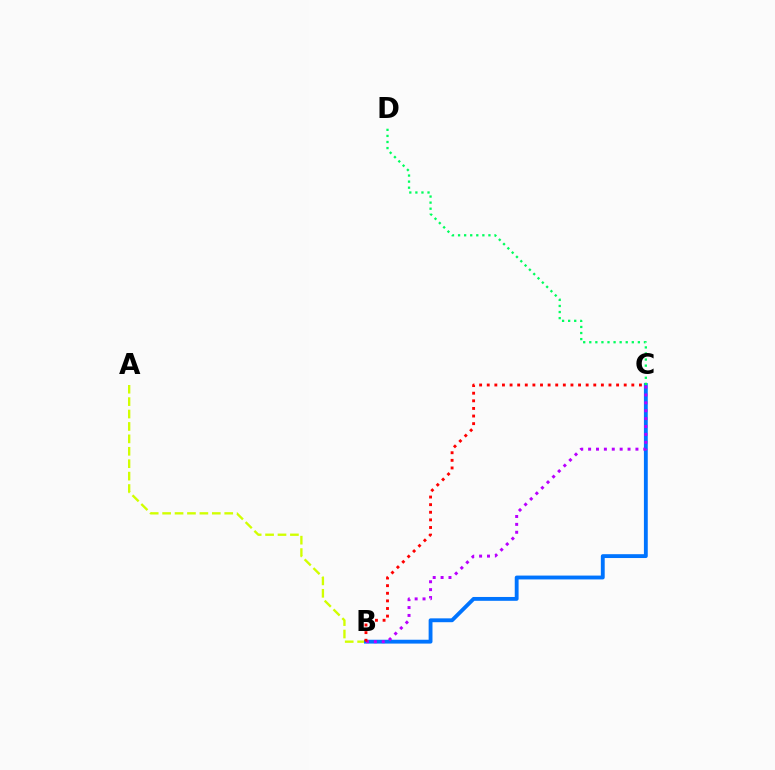{('A', 'B'): [{'color': '#d1ff00', 'line_style': 'dashed', 'thickness': 1.69}], ('B', 'C'): [{'color': '#0074ff', 'line_style': 'solid', 'thickness': 2.77}, {'color': '#b900ff', 'line_style': 'dotted', 'thickness': 2.14}, {'color': '#ff0000', 'line_style': 'dotted', 'thickness': 2.07}], ('C', 'D'): [{'color': '#00ff5c', 'line_style': 'dotted', 'thickness': 1.65}]}